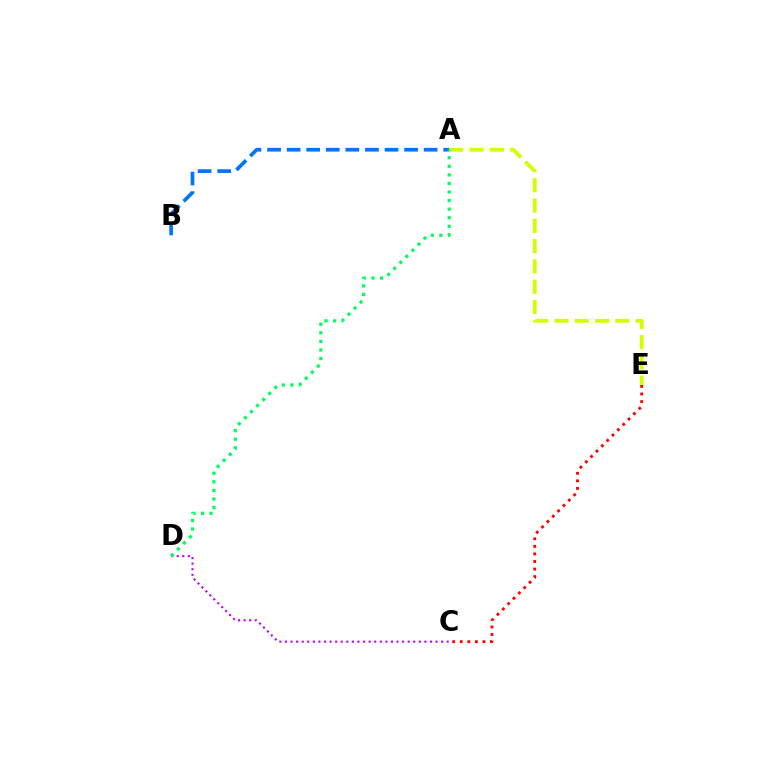{('C', 'E'): [{'color': '#ff0000', 'line_style': 'dotted', 'thickness': 2.06}], ('A', 'B'): [{'color': '#0074ff', 'line_style': 'dashed', 'thickness': 2.66}], ('A', 'E'): [{'color': '#d1ff00', 'line_style': 'dashed', 'thickness': 2.76}], ('C', 'D'): [{'color': '#b900ff', 'line_style': 'dotted', 'thickness': 1.52}], ('A', 'D'): [{'color': '#00ff5c', 'line_style': 'dotted', 'thickness': 2.33}]}